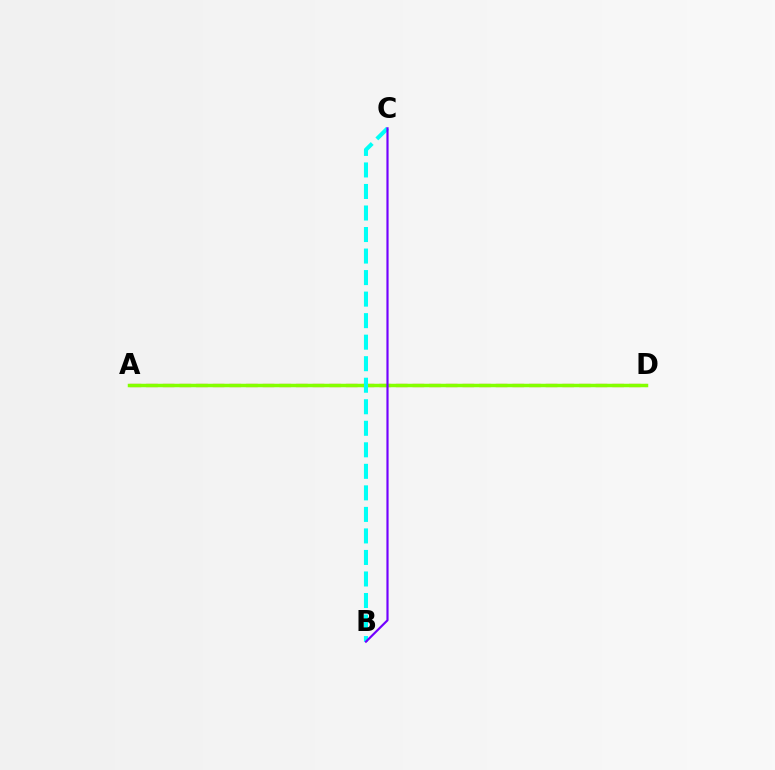{('A', 'D'): [{'color': '#ff0000', 'line_style': 'dashed', 'thickness': 2.26}, {'color': '#84ff00', 'line_style': 'solid', 'thickness': 2.5}], ('B', 'C'): [{'color': '#00fff6', 'line_style': 'dashed', 'thickness': 2.92}, {'color': '#7200ff', 'line_style': 'solid', 'thickness': 1.56}]}